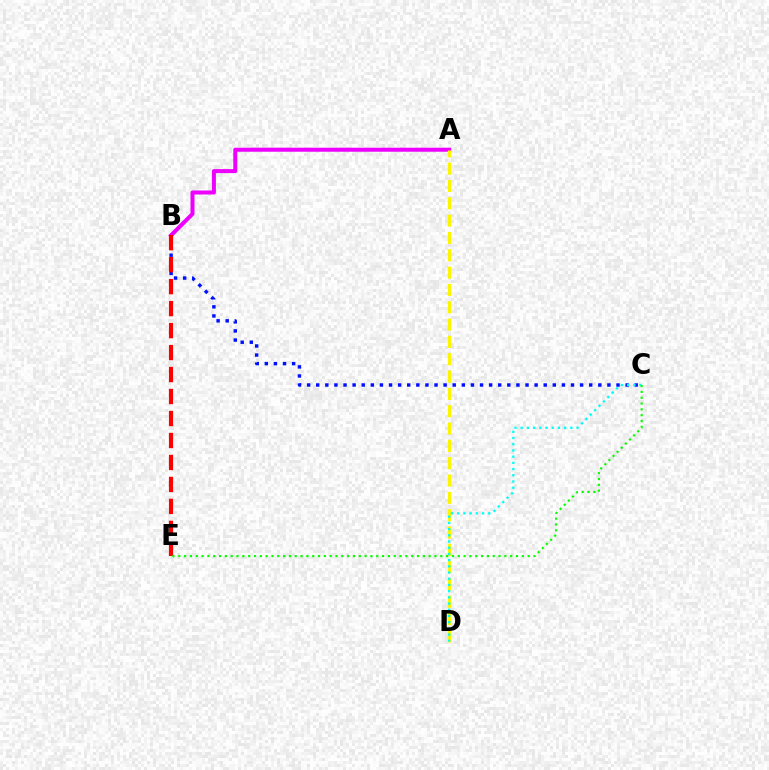{('A', 'B'): [{'color': '#ee00ff', 'line_style': 'solid', 'thickness': 2.9}], ('B', 'C'): [{'color': '#0010ff', 'line_style': 'dotted', 'thickness': 2.47}], ('A', 'D'): [{'color': '#fcf500', 'line_style': 'dashed', 'thickness': 2.35}], ('B', 'E'): [{'color': '#ff0000', 'line_style': 'dashed', 'thickness': 2.99}], ('C', 'D'): [{'color': '#00fff6', 'line_style': 'dotted', 'thickness': 1.69}], ('C', 'E'): [{'color': '#08ff00', 'line_style': 'dotted', 'thickness': 1.58}]}